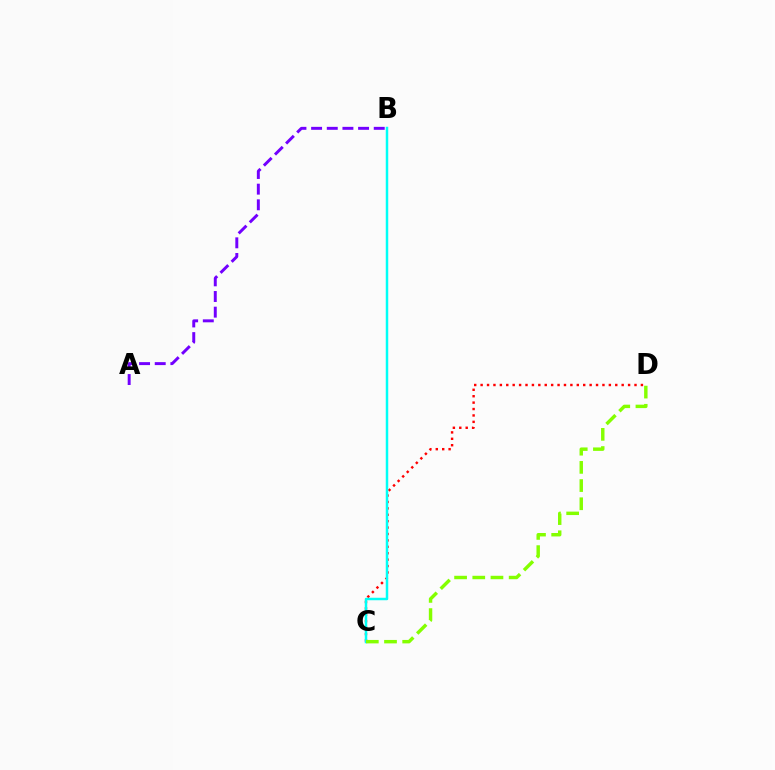{('C', 'D'): [{'color': '#ff0000', 'line_style': 'dotted', 'thickness': 1.74}, {'color': '#84ff00', 'line_style': 'dashed', 'thickness': 2.47}], ('A', 'B'): [{'color': '#7200ff', 'line_style': 'dashed', 'thickness': 2.13}], ('B', 'C'): [{'color': '#00fff6', 'line_style': 'solid', 'thickness': 1.79}]}